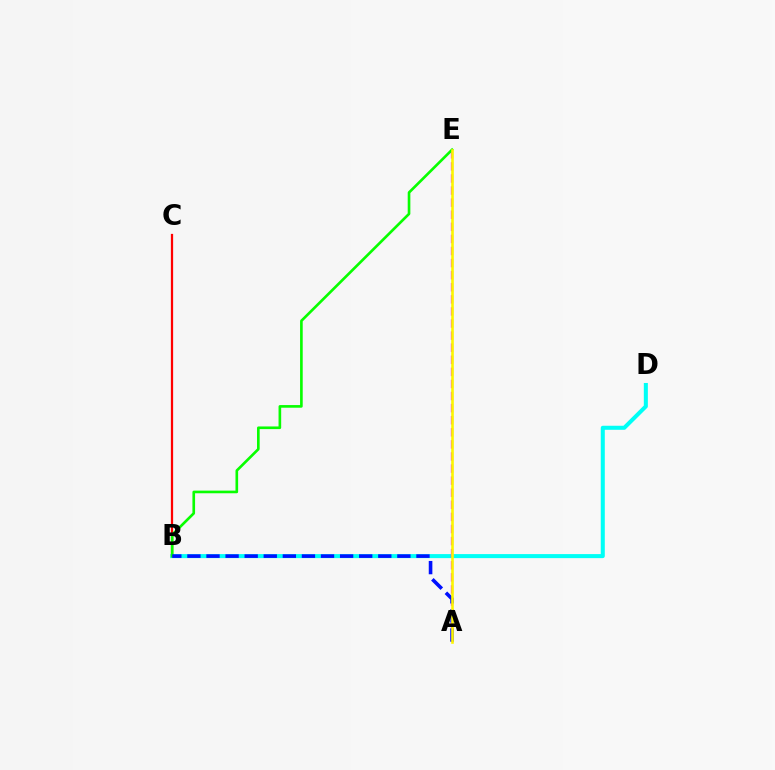{('B', 'D'): [{'color': '#00fff6', 'line_style': 'solid', 'thickness': 2.91}], ('B', 'C'): [{'color': '#ff0000', 'line_style': 'solid', 'thickness': 1.62}], ('A', 'E'): [{'color': '#ee00ff', 'line_style': 'dashed', 'thickness': 1.64}, {'color': '#fcf500', 'line_style': 'solid', 'thickness': 1.88}], ('B', 'E'): [{'color': '#08ff00', 'line_style': 'solid', 'thickness': 1.9}], ('A', 'B'): [{'color': '#0010ff', 'line_style': 'dashed', 'thickness': 2.59}]}